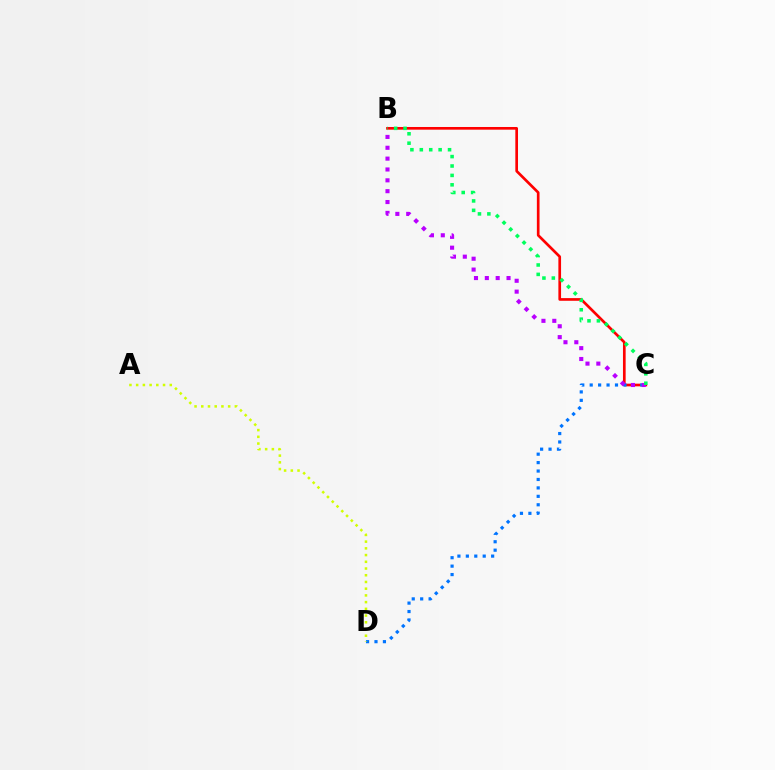{('B', 'C'): [{'color': '#ff0000', 'line_style': 'solid', 'thickness': 1.93}, {'color': '#b900ff', 'line_style': 'dotted', 'thickness': 2.95}, {'color': '#00ff5c', 'line_style': 'dotted', 'thickness': 2.56}], ('C', 'D'): [{'color': '#0074ff', 'line_style': 'dotted', 'thickness': 2.29}], ('A', 'D'): [{'color': '#d1ff00', 'line_style': 'dotted', 'thickness': 1.83}]}